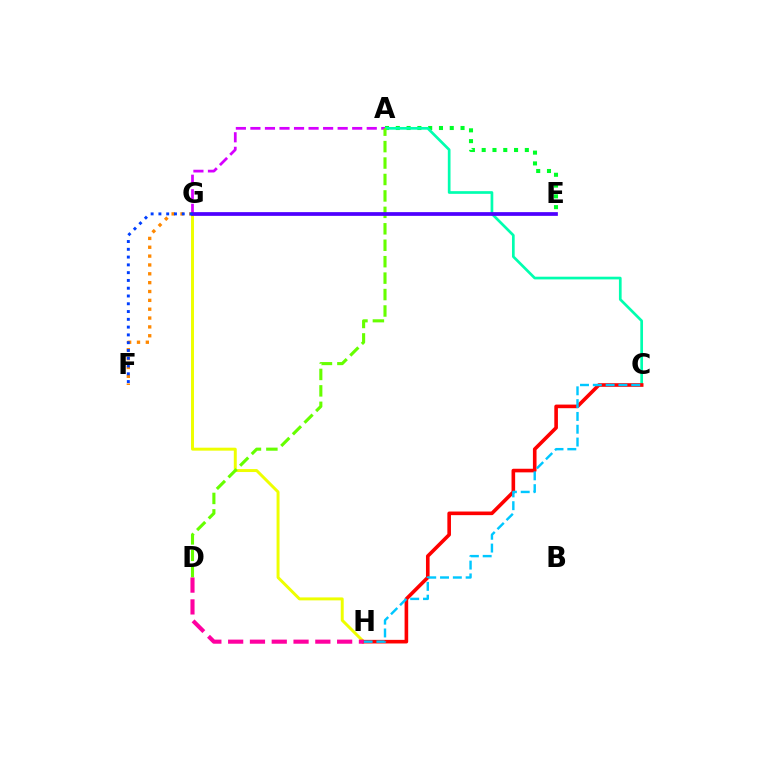{('A', 'E'): [{'color': '#00ff27', 'line_style': 'dotted', 'thickness': 2.93}], ('A', 'C'): [{'color': '#00ffaf', 'line_style': 'solid', 'thickness': 1.94}], ('A', 'G'): [{'color': '#d600ff', 'line_style': 'dashed', 'thickness': 1.98}], ('G', 'H'): [{'color': '#eeff00', 'line_style': 'solid', 'thickness': 2.13}], ('A', 'D'): [{'color': '#66ff00', 'line_style': 'dashed', 'thickness': 2.23}], ('C', 'H'): [{'color': '#ff0000', 'line_style': 'solid', 'thickness': 2.6}, {'color': '#00c7ff', 'line_style': 'dashed', 'thickness': 1.74}], ('F', 'G'): [{'color': '#ff8800', 'line_style': 'dotted', 'thickness': 2.4}, {'color': '#003fff', 'line_style': 'dotted', 'thickness': 2.11}], ('E', 'G'): [{'color': '#4f00ff', 'line_style': 'solid', 'thickness': 2.68}], ('D', 'H'): [{'color': '#ff00a0', 'line_style': 'dashed', 'thickness': 2.96}]}